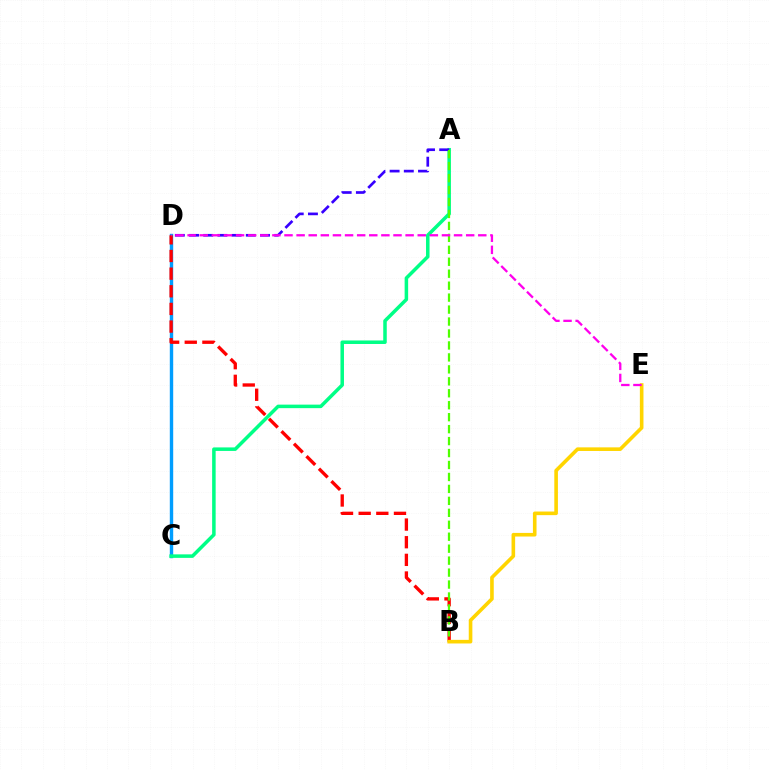{('C', 'D'): [{'color': '#009eff', 'line_style': 'solid', 'thickness': 2.44}], ('A', 'C'): [{'color': '#00ff86', 'line_style': 'solid', 'thickness': 2.53}], ('B', 'D'): [{'color': '#ff0000', 'line_style': 'dashed', 'thickness': 2.4}], ('A', 'D'): [{'color': '#3700ff', 'line_style': 'dashed', 'thickness': 1.93}], ('A', 'B'): [{'color': '#4fff00', 'line_style': 'dashed', 'thickness': 1.62}], ('B', 'E'): [{'color': '#ffd500', 'line_style': 'solid', 'thickness': 2.6}], ('D', 'E'): [{'color': '#ff00ed', 'line_style': 'dashed', 'thickness': 1.65}]}